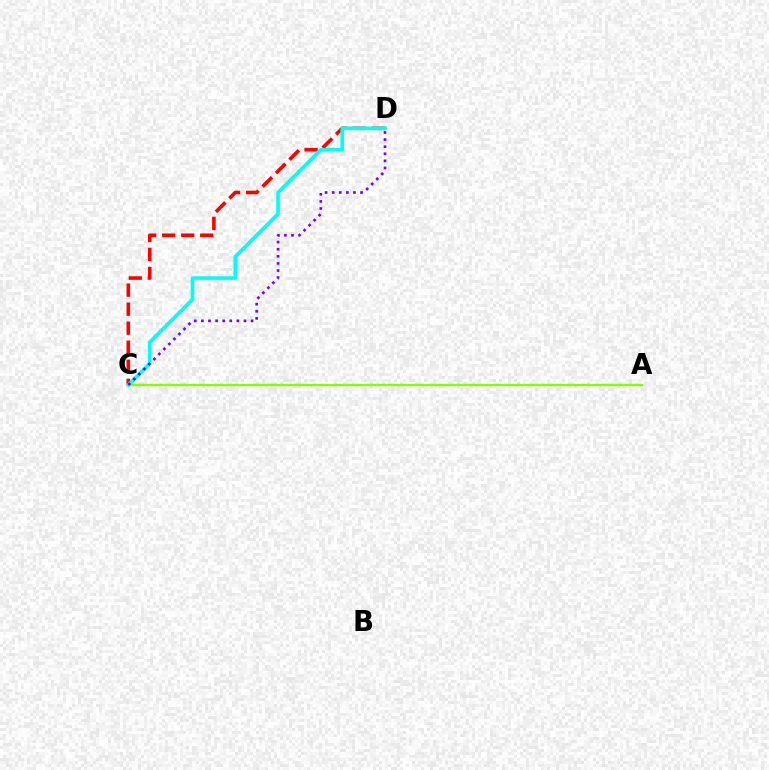{('C', 'D'): [{'color': '#ff0000', 'line_style': 'dashed', 'thickness': 2.59}, {'color': '#00fff6', 'line_style': 'solid', 'thickness': 2.62}, {'color': '#7200ff', 'line_style': 'dotted', 'thickness': 1.93}], ('A', 'C'): [{'color': '#84ff00', 'line_style': 'solid', 'thickness': 1.73}]}